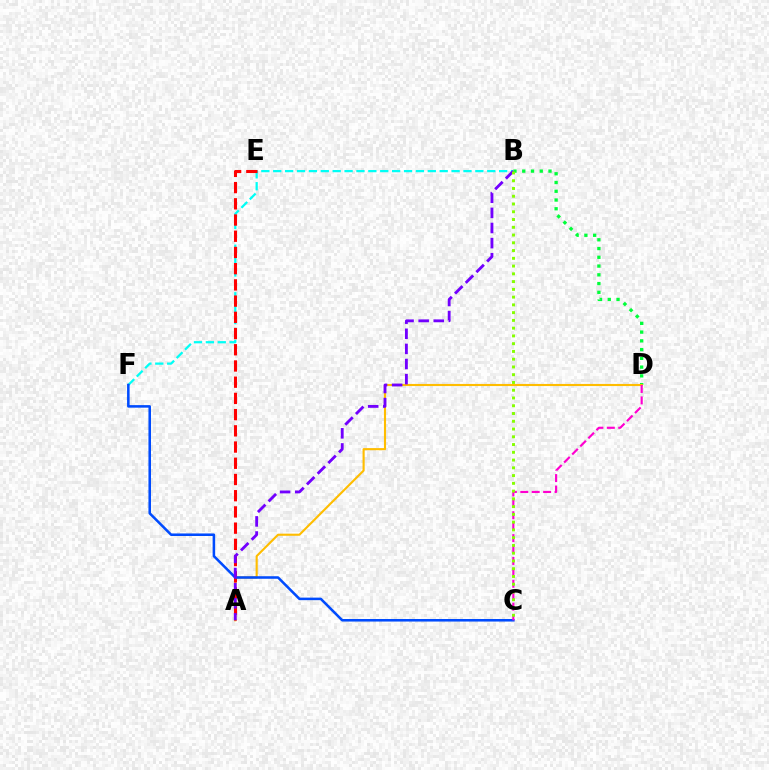{('B', 'F'): [{'color': '#00fff6', 'line_style': 'dashed', 'thickness': 1.62}], ('B', 'D'): [{'color': '#00ff39', 'line_style': 'dotted', 'thickness': 2.38}], ('A', 'D'): [{'color': '#ffbd00', 'line_style': 'solid', 'thickness': 1.53}], ('A', 'E'): [{'color': '#ff0000', 'line_style': 'dashed', 'thickness': 2.2}], ('C', 'F'): [{'color': '#004bff', 'line_style': 'solid', 'thickness': 1.83}], ('A', 'B'): [{'color': '#7200ff', 'line_style': 'dashed', 'thickness': 2.05}], ('C', 'D'): [{'color': '#ff00cf', 'line_style': 'dashed', 'thickness': 1.55}], ('B', 'C'): [{'color': '#84ff00', 'line_style': 'dotted', 'thickness': 2.11}]}